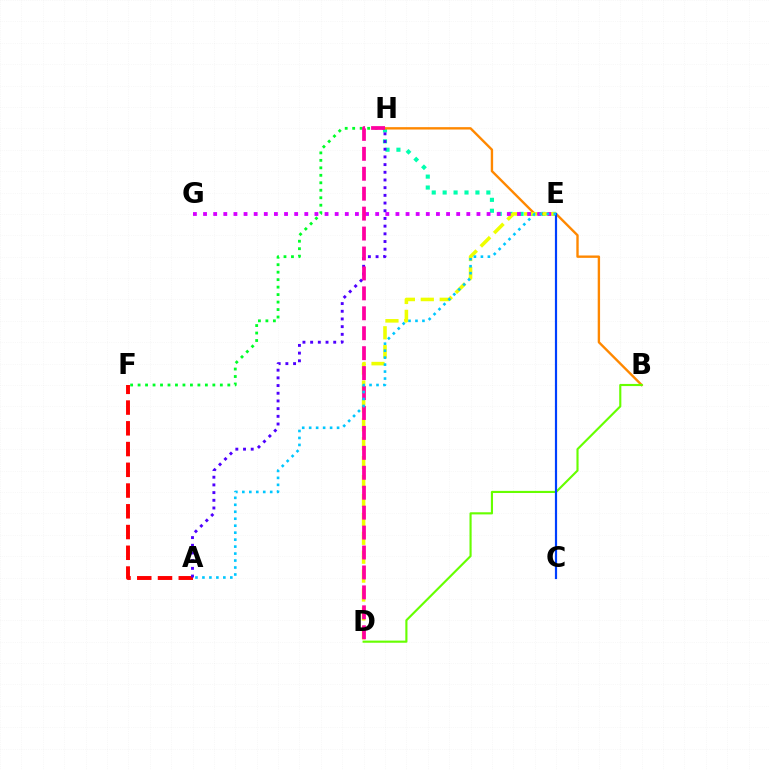{('A', 'F'): [{'color': '#ff0000', 'line_style': 'dashed', 'thickness': 2.82}], ('E', 'H'): [{'color': '#00ffaf', 'line_style': 'dotted', 'thickness': 2.97}], ('B', 'H'): [{'color': '#ff8800', 'line_style': 'solid', 'thickness': 1.71}], ('D', 'E'): [{'color': '#eeff00', 'line_style': 'dashed', 'thickness': 2.57}], ('E', 'G'): [{'color': '#d600ff', 'line_style': 'dotted', 'thickness': 2.75}], ('B', 'D'): [{'color': '#66ff00', 'line_style': 'solid', 'thickness': 1.54}], ('C', 'E'): [{'color': '#003fff', 'line_style': 'solid', 'thickness': 1.58}], ('A', 'H'): [{'color': '#4f00ff', 'line_style': 'dotted', 'thickness': 2.09}], ('F', 'H'): [{'color': '#00ff27', 'line_style': 'dotted', 'thickness': 2.03}], ('D', 'H'): [{'color': '#ff00a0', 'line_style': 'dashed', 'thickness': 2.71}], ('A', 'E'): [{'color': '#00c7ff', 'line_style': 'dotted', 'thickness': 1.89}]}